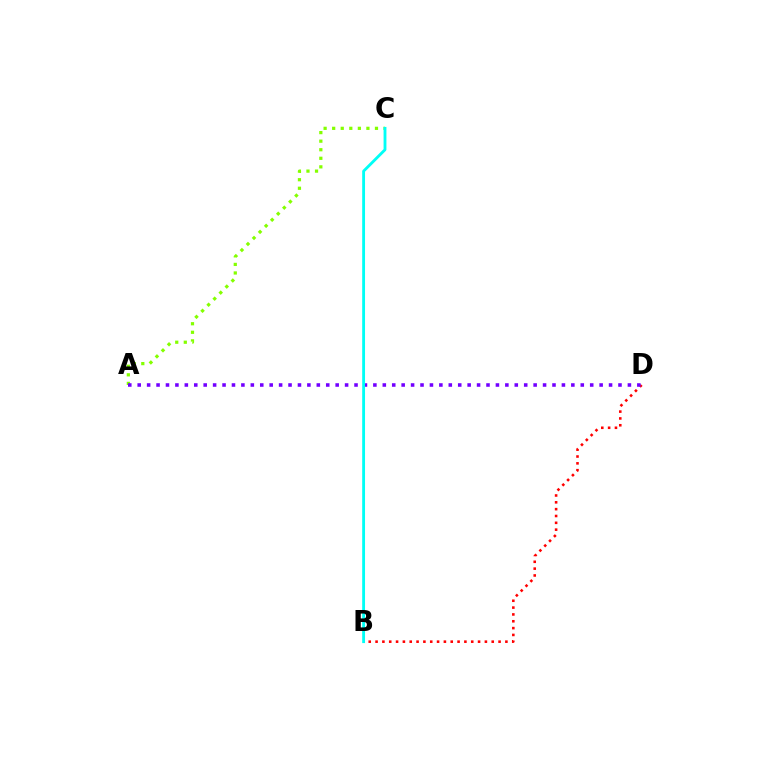{('A', 'C'): [{'color': '#84ff00', 'line_style': 'dotted', 'thickness': 2.33}], ('B', 'D'): [{'color': '#ff0000', 'line_style': 'dotted', 'thickness': 1.86}], ('A', 'D'): [{'color': '#7200ff', 'line_style': 'dotted', 'thickness': 2.56}], ('B', 'C'): [{'color': '#00fff6', 'line_style': 'solid', 'thickness': 2.05}]}